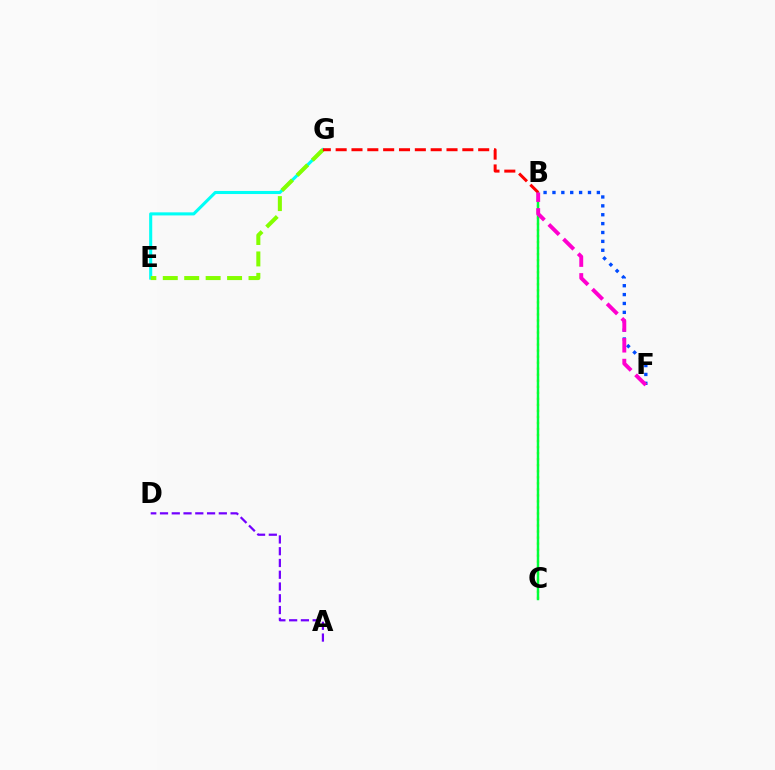{('B', 'F'): [{'color': '#004bff', 'line_style': 'dotted', 'thickness': 2.41}, {'color': '#ff00cf', 'line_style': 'dashed', 'thickness': 2.81}], ('B', 'C'): [{'color': '#ffbd00', 'line_style': 'dotted', 'thickness': 1.64}, {'color': '#00ff39', 'line_style': 'solid', 'thickness': 1.77}], ('A', 'D'): [{'color': '#7200ff', 'line_style': 'dashed', 'thickness': 1.6}], ('E', 'G'): [{'color': '#00fff6', 'line_style': 'solid', 'thickness': 2.22}, {'color': '#84ff00', 'line_style': 'dashed', 'thickness': 2.91}], ('B', 'G'): [{'color': '#ff0000', 'line_style': 'dashed', 'thickness': 2.15}]}